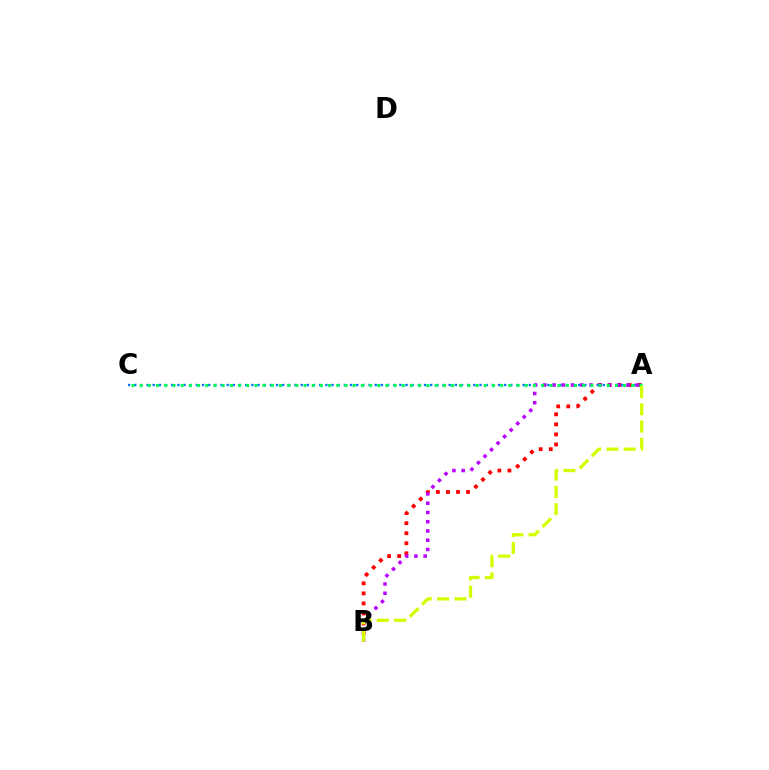{('A', 'B'): [{'color': '#ff0000', 'line_style': 'dotted', 'thickness': 2.73}, {'color': '#b900ff', 'line_style': 'dotted', 'thickness': 2.51}, {'color': '#d1ff00', 'line_style': 'dashed', 'thickness': 2.35}], ('A', 'C'): [{'color': '#0074ff', 'line_style': 'dotted', 'thickness': 1.68}, {'color': '#00ff5c', 'line_style': 'dotted', 'thickness': 2.23}]}